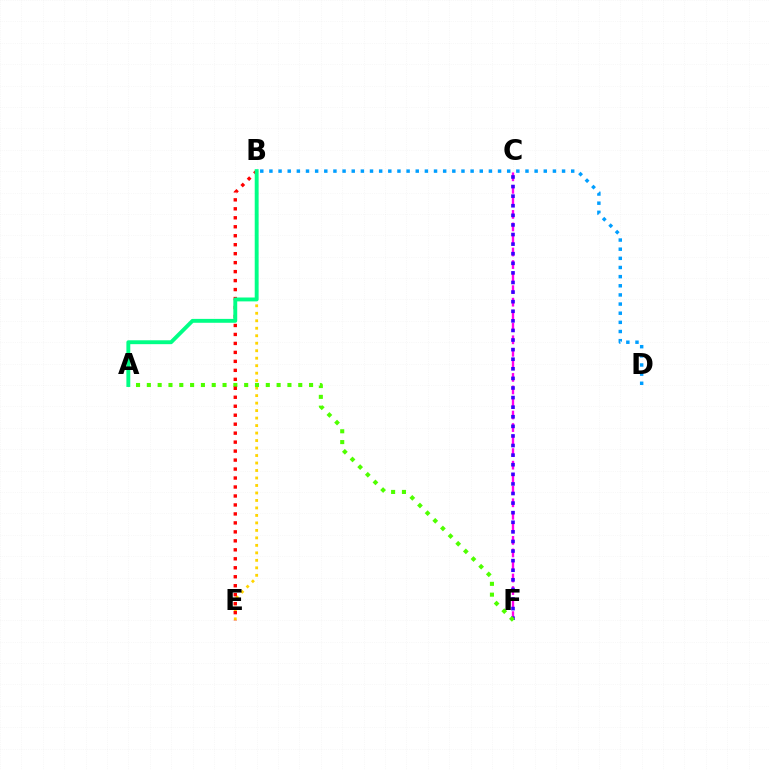{('B', 'E'): [{'color': '#ffd500', 'line_style': 'dotted', 'thickness': 2.03}, {'color': '#ff0000', 'line_style': 'dotted', 'thickness': 2.44}], ('C', 'F'): [{'color': '#ff00ed', 'line_style': 'dashed', 'thickness': 1.7}, {'color': '#3700ff', 'line_style': 'dotted', 'thickness': 2.61}], ('A', 'F'): [{'color': '#4fff00', 'line_style': 'dotted', 'thickness': 2.94}], ('B', 'D'): [{'color': '#009eff', 'line_style': 'dotted', 'thickness': 2.48}], ('A', 'B'): [{'color': '#00ff86', 'line_style': 'solid', 'thickness': 2.8}]}